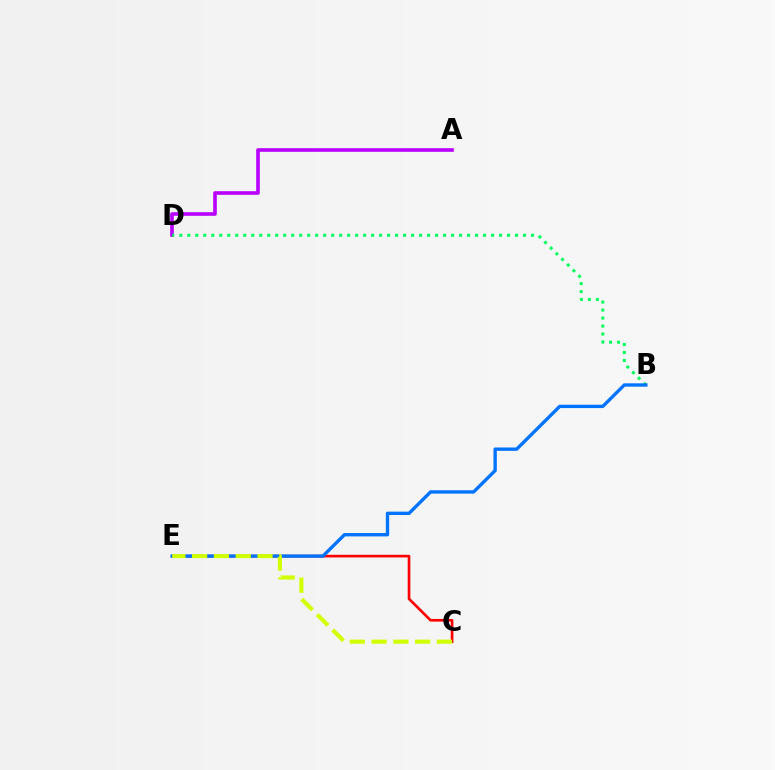{('C', 'E'): [{'color': '#ff0000', 'line_style': 'solid', 'thickness': 1.91}, {'color': '#d1ff00', 'line_style': 'dashed', 'thickness': 2.96}], ('A', 'D'): [{'color': '#b900ff', 'line_style': 'solid', 'thickness': 2.61}], ('B', 'D'): [{'color': '#00ff5c', 'line_style': 'dotted', 'thickness': 2.17}], ('B', 'E'): [{'color': '#0074ff', 'line_style': 'solid', 'thickness': 2.41}]}